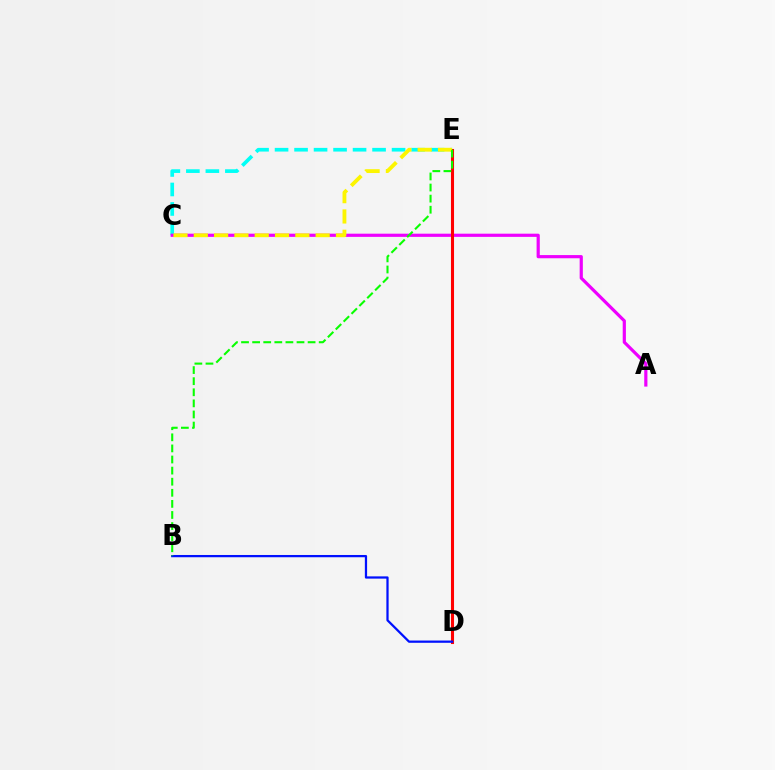{('C', 'E'): [{'color': '#00fff6', 'line_style': 'dashed', 'thickness': 2.65}, {'color': '#fcf500', 'line_style': 'dashed', 'thickness': 2.76}], ('A', 'C'): [{'color': '#ee00ff', 'line_style': 'solid', 'thickness': 2.29}], ('D', 'E'): [{'color': '#ff0000', 'line_style': 'solid', 'thickness': 2.21}], ('B', 'D'): [{'color': '#0010ff', 'line_style': 'solid', 'thickness': 1.62}], ('B', 'E'): [{'color': '#08ff00', 'line_style': 'dashed', 'thickness': 1.51}]}